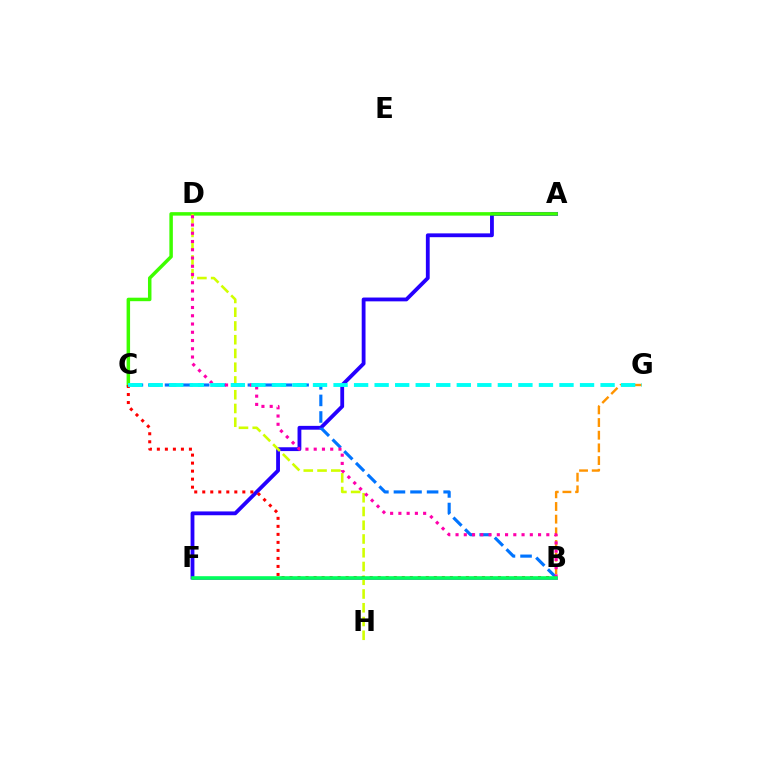{('B', 'F'): [{'color': '#b900ff', 'line_style': 'solid', 'thickness': 1.94}, {'color': '#00ff5c', 'line_style': 'solid', 'thickness': 2.6}], ('A', 'F'): [{'color': '#2500ff', 'line_style': 'solid', 'thickness': 2.75}], ('A', 'C'): [{'color': '#3dff00', 'line_style': 'solid', 'thickness': 2.51}], ('B', 'G'): [{'color': '#ff9400', 'line_style': 'dashed', 'thickness': 1.72}], ('D', 'H'): [{'color': '#d1ff00', 'line_style': 'dashed', 'thickness': 1.87}], ('B', 'C'): [{'color': '#0074ff', 'line_style': 'dashed', 'thickness': 2.25}, {'color': '#ff0000', 'line_style': 'dotted', 'thickness': 2.18}], ('B', 'D'): [{'color': '#ff00ac', 'line_style': 'dotted', 'thickness': 2.24}], ('C', 'G'): [{'color': '#00fff6', 'line_style': 'dashed', 'thickness': 2.79}]}